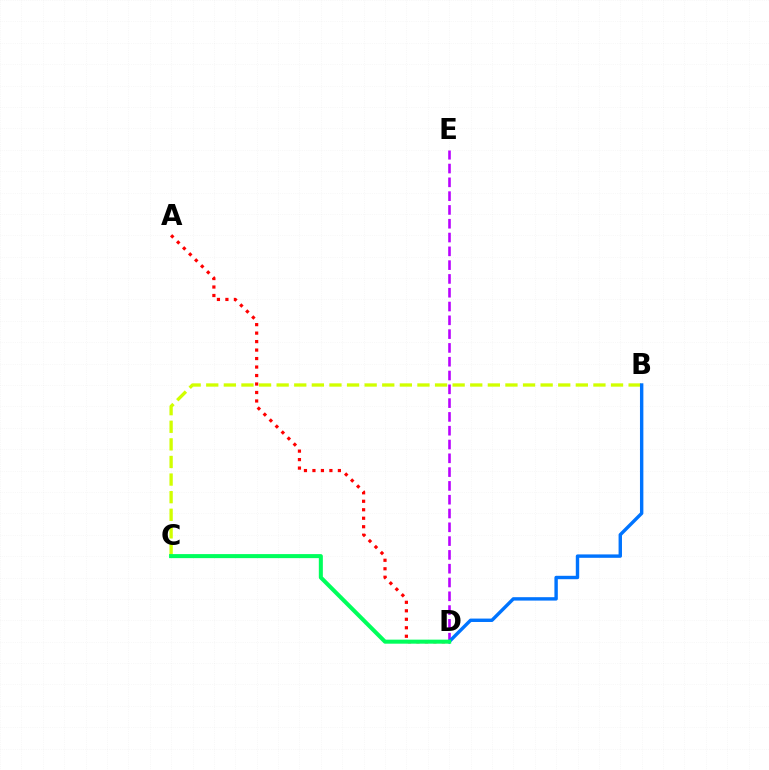{('D', 'E'): [{'color': '#b900ff', 'line_style': 'dashed', 'thickness': 1.87}], ('B', 'C'): [{'color': '#d1ff00', 'line_style': 'dashed', 'thickness': 2.39}], ('B', 'D'): [{'color': '#0074ff', 'line_style': 'solid', 'thickness': 2.45}], ('A', 'D'): [{'color': '#ff0000', 'line_style': 'dotted', 'thickness': 2.3}], ('C', 'D'): [{'color': '#00ff5c', 'line_style': 'solid', 'thickness': 2.91}]}